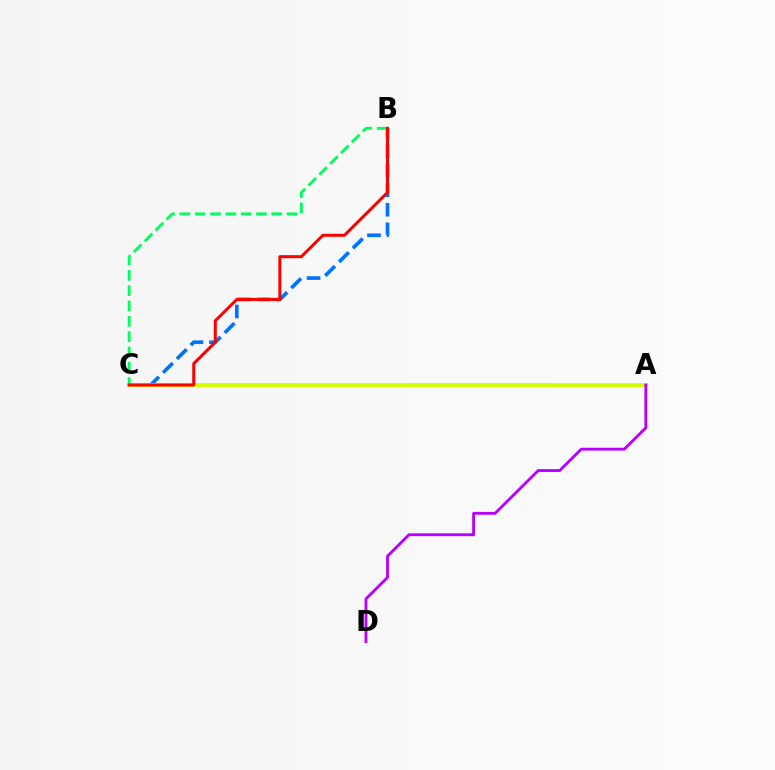{('B', 'C'): [{'color': '#0074ff', 'line_style': 'dashed', 'thickness': 2.65}, {'color': '#00ff5c', 'line_style': 'dashed', 'thickness': 2.08}, {'color': '#ff0000', 'line_style': 'solid', 'thickness': 2.18}], ('A', 'C'): [{'color': '#d1ff00', 'line_style': 'solid', 'thickness': 2.76}], ('A', 'D'): [{'color': '#b900ff', 'line_style': 'solid', 'thickness': 2.05}]}